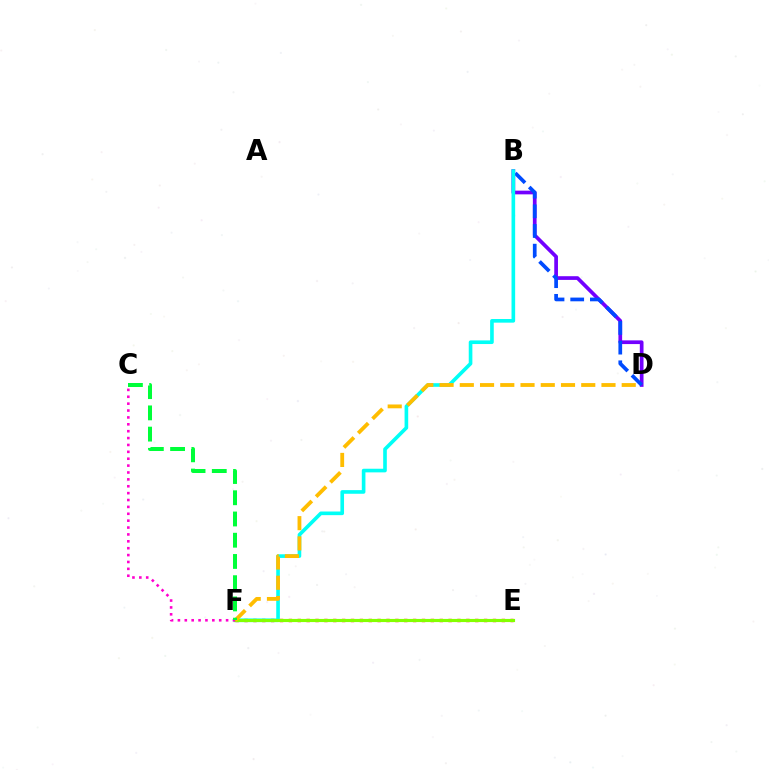{('E', 'F'): [{'color': '#ff0000', 'line_style': 'dotted', 'thickness': 2.41}, {'color': '#84ff00', 'line_style': 'solid', 'thickness': 2.26}], ('B', 'D'): [{'color': '#7200ff', 'line_style': 'solid', 'thickness': 2.67}, {'color': '#004bff', 'line_style': 'dashed', 'thickness': 2.67}], ('B', 'F'): [{'color': '#00fff6', 'line_style': 'solid', 'thickness': 2.62}], ('C', 'F'): [{'color': '#ff00cf', 'line_style': 'dotted', 'thickness': 1.87}, {'color': '#00ff39', 'line_style': 'dashed', 'thickness': 2.88}], ('D', 'F'): [{'color': '#ffbd00', 'line_style': 'dashed', 'thickness': 2.75}]}